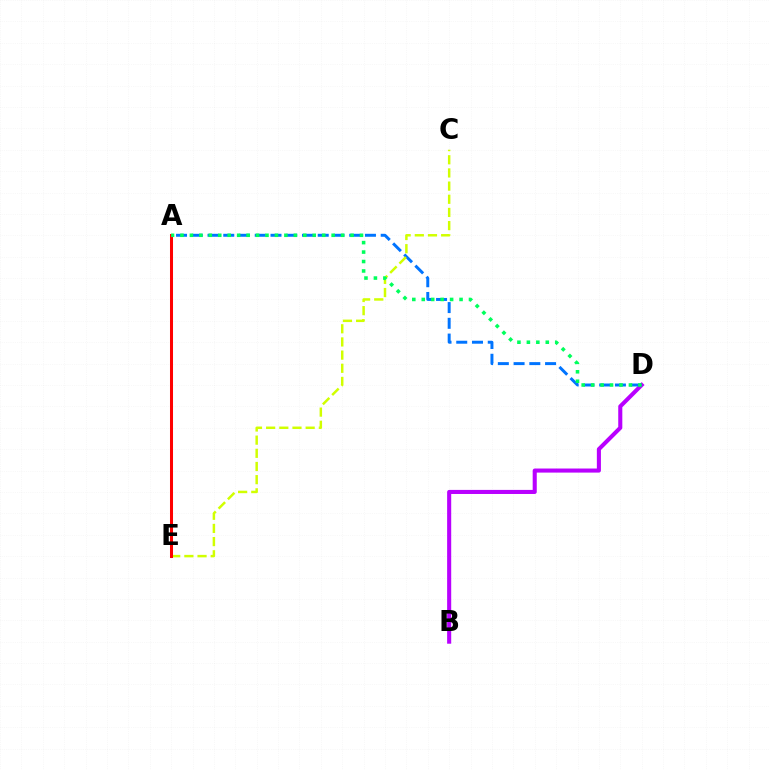{('B', 'D'): [{'color': '#b900ff', 'line_style': 'solid', 'thickness': 2.93}], ('A', 'D'): [{'color': '#0074ff', 'line_style': 'dashed', 'thickness': 2.14}, {'color': '#00ff5c', 'line_style': 'dotted', 'thickness': 2.57}], ('C', 'E'): [{'color': '#d1ff00', 'line_style': 'dashed', 'thickness': 1.79}], ('A', 'E'): [{'color': '#ff0000', 'line_style': 'solid', 'thickness': 2.18}]}